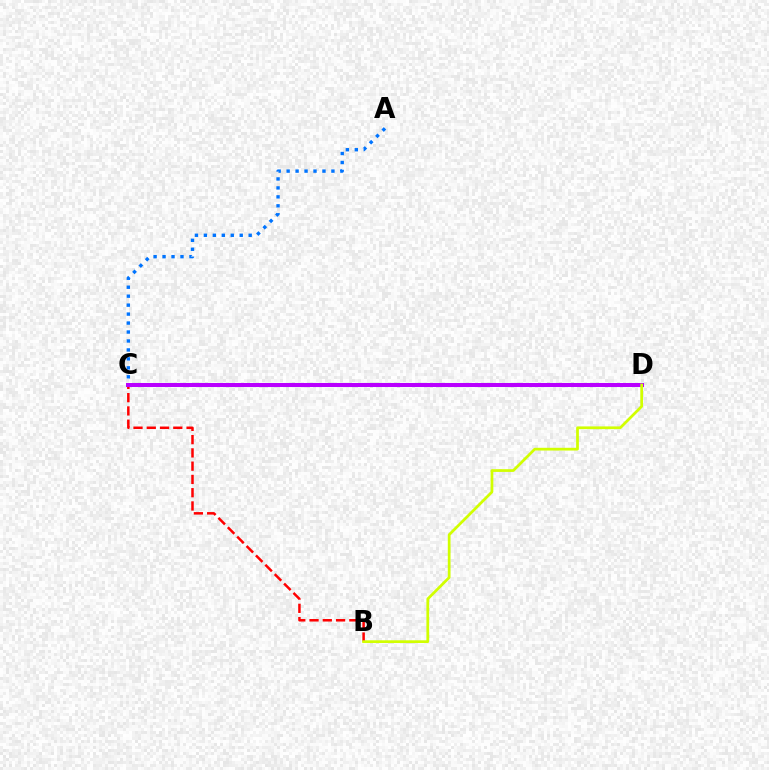{('B', 'C'): [{'color': '#ff0000', 'line_style': 'dashed', 'thickness': 1.8}], ('C', 'D'): [{'color': '#00ff5c', 'line_style': 'dashed', 'thickness': 2.91}, {'color': '#b900ff', 'line_style': 'solid', 'thickness': 2.89}], ('A', 'C'): [{'color': '#0074ff', 'line_style': 'dotted', 'thickness': 2.43}], ('B', 'D'): [{'color': '#d1ff00', 'line_style': 'solid', 'thickness': 1.97}]}